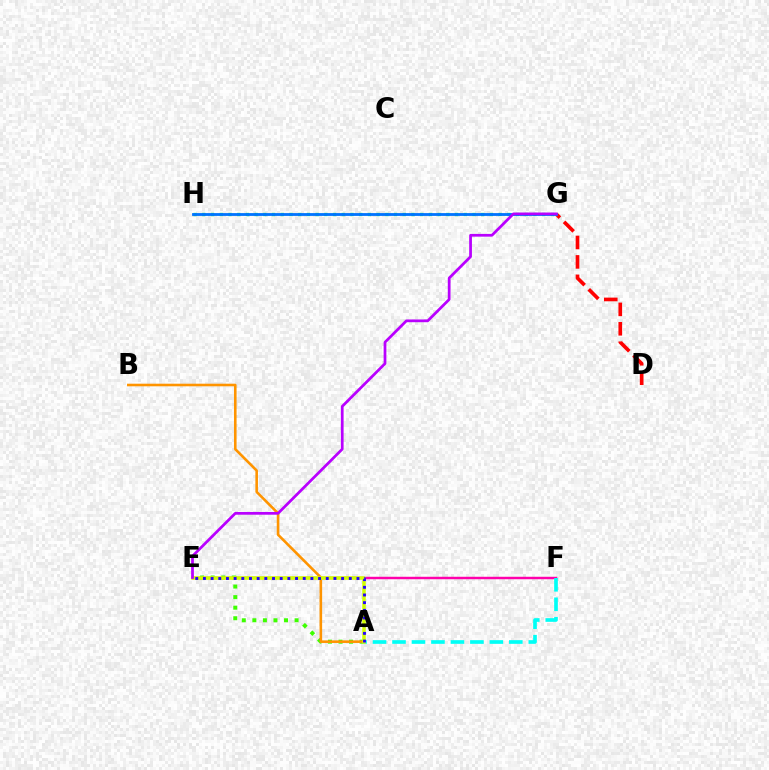{('D', 'G'): [{'color': '#ff0000', 'line_style': 'dashed', 'thickness': 2.64}], ('G', 'H'): [{'color': '#00ff5c', 'line_style': 'dotted', 'thickness': 2.37}, {'color': '#0074ff', 'line_style': 'solid', 'thickness': 2.03}], ('A', 'E'): [{'color': '#3dff00', 'line_style': 'dotted', 'thickness': 2.87}, {'color': '#d1ff00', 'line_style': 'solid', 'thickness': 2.52}, {'color': '#2500ff', 'line_style': 'dotted', 'thickness': 2.09}], ('E', 'F'): [{'color': '#ff00ac', 'line_style': 'solid', 'thickness': 1.77}], ('A', 'B'): [{'color': '#ff9400', 'line_style': 'solid', 'thickness': 1.87}], ('A', 'F'): [{'color': '#00fff6', 'line_style': 'dashed', 'thickness': 2.65}], ('E', 'G'): [{'color': '#b900ff', 'line_style': 'solid', 'thickness': 1.98}]}